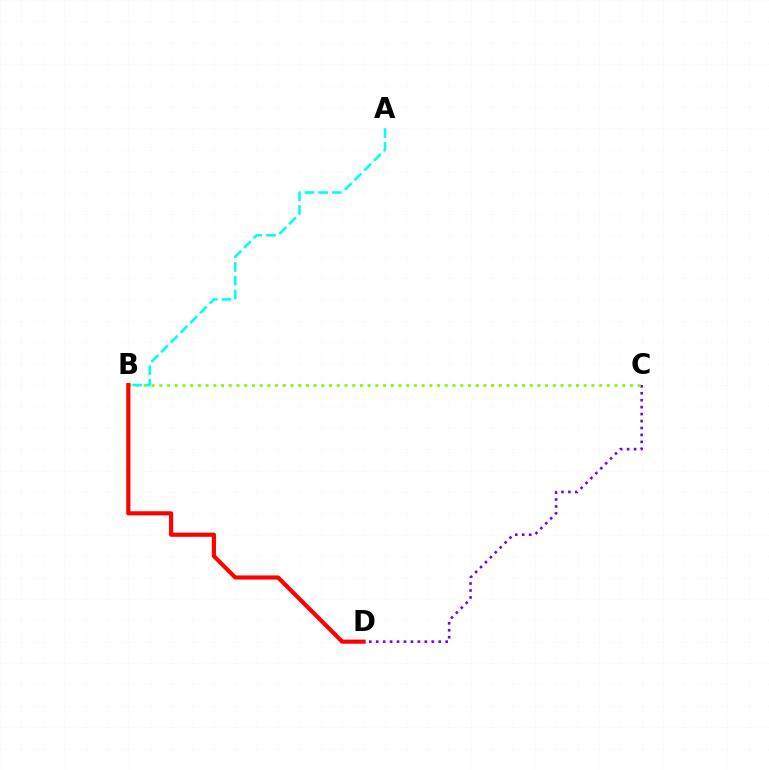{('C', 'D'): [{'color': '#7200ff', 'line_style': 'dotted', 'thickness': 1.89}], ('B', 'C'): [{'color': '#84ff00', 'line_style': 'dotted', 'thickness': 2.1}], ('B', 'D'): [{'color': '#ff0000', 'line_style': 'solid', 'thickness': 2.98}], ('A', 'B'): [{'color': '#00fff6', 'line_style': 'dashed', 'thickness': 1.87}]}